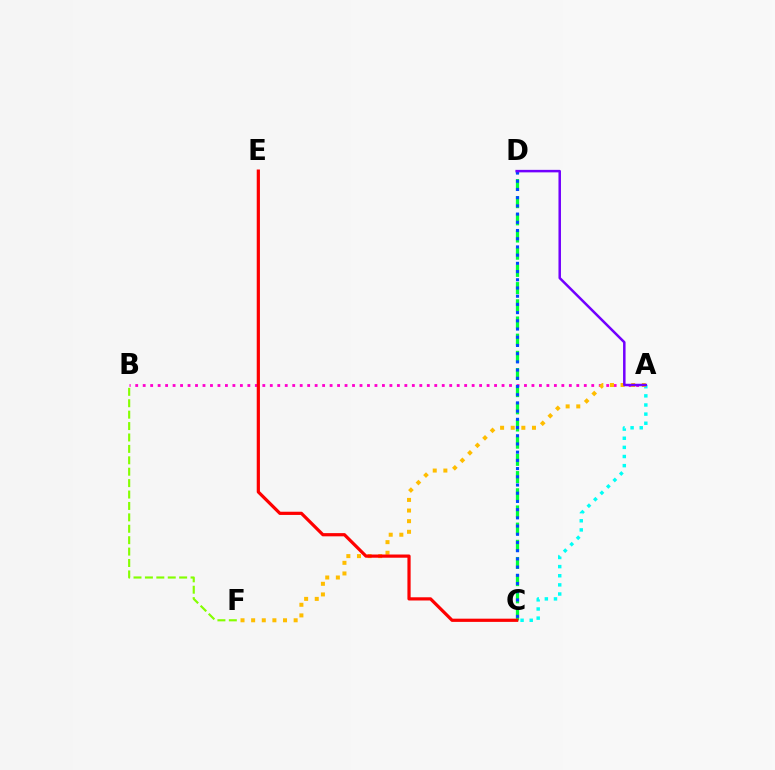{('A', 'B'): [{'color': '#ff00cf', 'line_style': 'dotted', 'thickness': 2.03}], ('A', 'C'): [{'color': '#00fff6', 'line_style': 'dotted', 'thickness': 2.48}], ('A', 'F'): [{'color': '#ffbd00', 'line_style': 'dotted', 'thickness': 2.89}], ('C', 'D'): [{'color': '#00ff39', 'line_style': 'dashed', 'thickness': 2.33}, {'color': '#004bff', 'line_style': 'dotted', 'thickness': 2.23}], ('C', 'E'): [{'color': '#ff0000', 'line_style': 'solid', 'thickness': 2.31}], ('B', 'F'): [{'color': '#84ff00', 'line_style': 'dashed', 'thickness': 1.55}], ('A', 'D'): [{'color': '#7200ff', 'line_style': 'solid', 'thickness': 1.8}]}